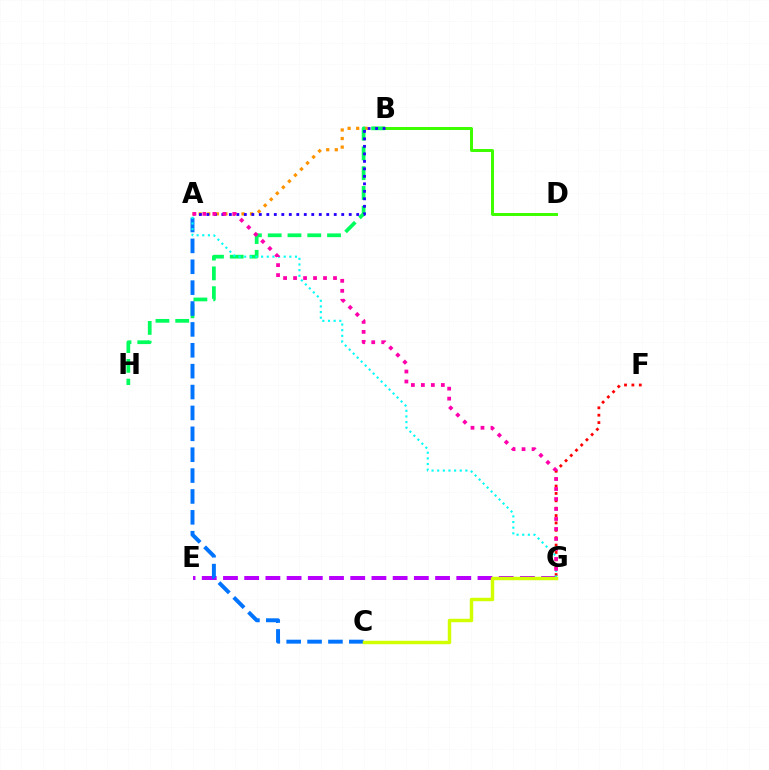{('A', 'B'): [{'color': '#ff9400', 'line_style': 'dotted', 'thickness': 2.33}, {'color': '#2500ff', 'line_style': 'dotted', 'thickness': 2.04}], ('B', 'D'): [{'color': '#3dff00', 'line_style': 'solid', 'thickness': 2.14}], ('B', 'H'): [{'color': '#00ff5c', 'line_style': 'dashed', 'thickness': 2.69}], ('E', 'G'): [{'color': '#b900ff', 'line_style': 'dashed', 'thickness': 2.88}], ('A', 'C'): [{'color': '#0074ff', 'line_style': 'dashed', 'thickness': 2.84}], ('F', 'G'): [{'color': '#ff0000', 'line_style': 'dotted', 'thickness': 2.01}], ('A', 'G'): [{'color': '#00fff6', 'line_style': 'dotted', 'thickness': 1.53}, {'color': '#ff00ac', 'line_style': 'dotted', 'thickness': 2.71}], ('C', 'G'): [{'color': '#d1ff00', 'line_style': 'solid', 'thickness': 2.47}]}